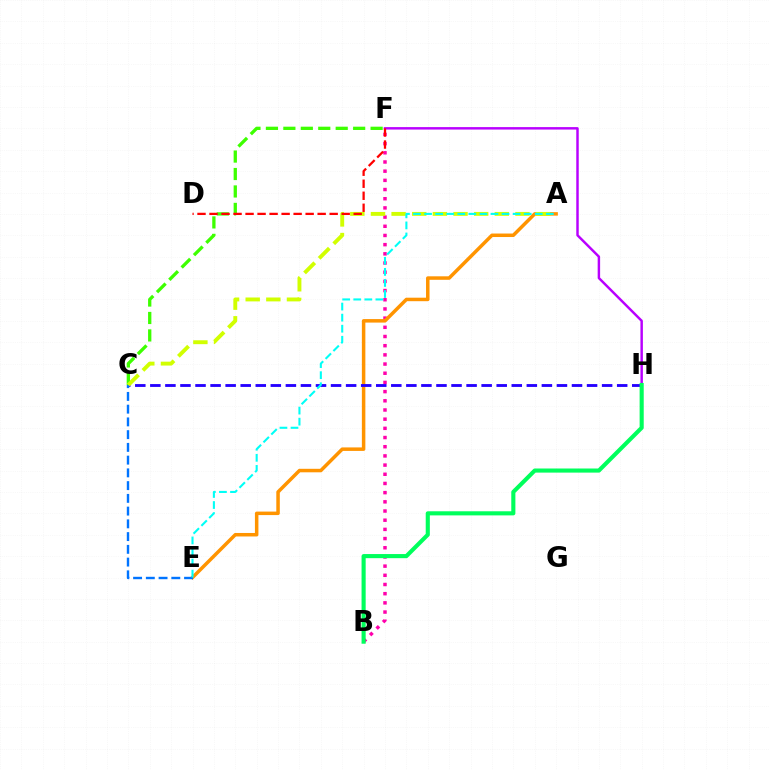{('F', 'H'): [{'color': '#b900ff', 'line_style': 'solid', 'thickness': 1.77}], ('B', 'F'): [{'color': '#ff00ac', 'line_style': 'dotted', 'thickness': 2.5}], ('A', 'E'): [{'color': '#ff9400', 'line_style': 'solid', 'thickness': 2.52}, {'color': '#00fff6', 'line_style': 'dashed', 'thickness': 1.5}], ('C', 'H'): [{'color': '#2500ff', 'line_style': 'dashed', 'thickness': 2.05}], ('C', 'F'): [{'color': '#3dff00', 'line_style': 'dashed', 'thickness': 2.37}], ('C', 'E'): [{'color': '#0074ff', 'line_style': 'dashed', 'thickness': 1.73}], ('A', 'C'): [{'color': '#d1ff00', 'line_style': 'dashed', 'thickness': 2.8}], ('B', 'H'): [{'color': '#00ff5c', 'line_style': 'solid', 'thickness': 2.96}], ('D', 'F'): [{'color': '#ff0000', 'line_style': 'dashed', 'thickness': 1.63}]}